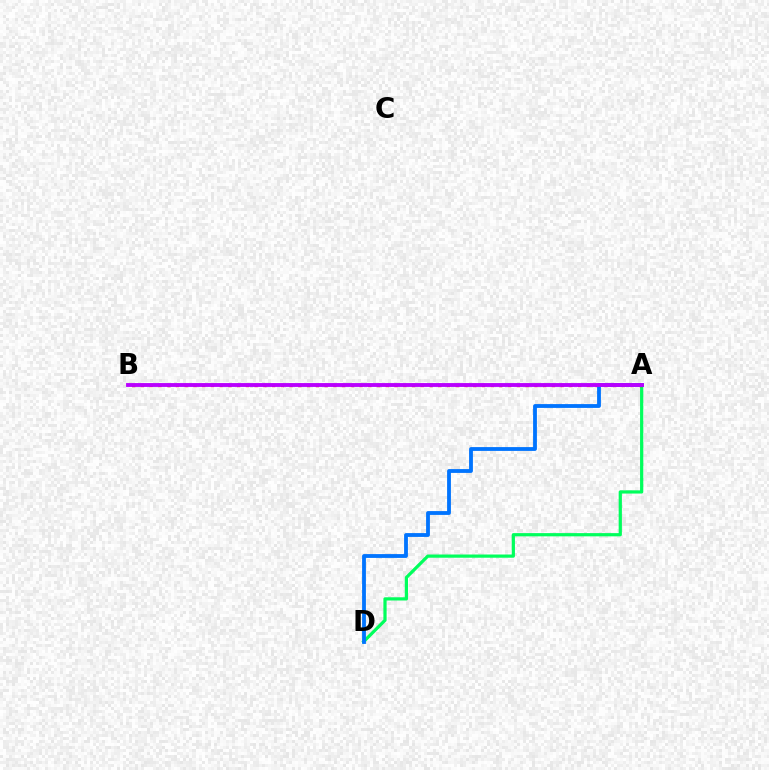{('A', 'D'): [{'color': '#00ff5c', 'line_style': 'solid', 'thickness': 2.32}, {'color': '#0074ff', 'line_style': 'solid', 'thickness': 2.75}], ('A', 'B'): [{'color': '#ff0000', 'line_style': 'dotted', 'thickness': 2.38}, {'color': '#d1ff00', 'line_style': 'dashed', 'thickness': 1.52}, {'color': '#b900ff', 'line_style': 'solid', 'thickness': 2.78}]}